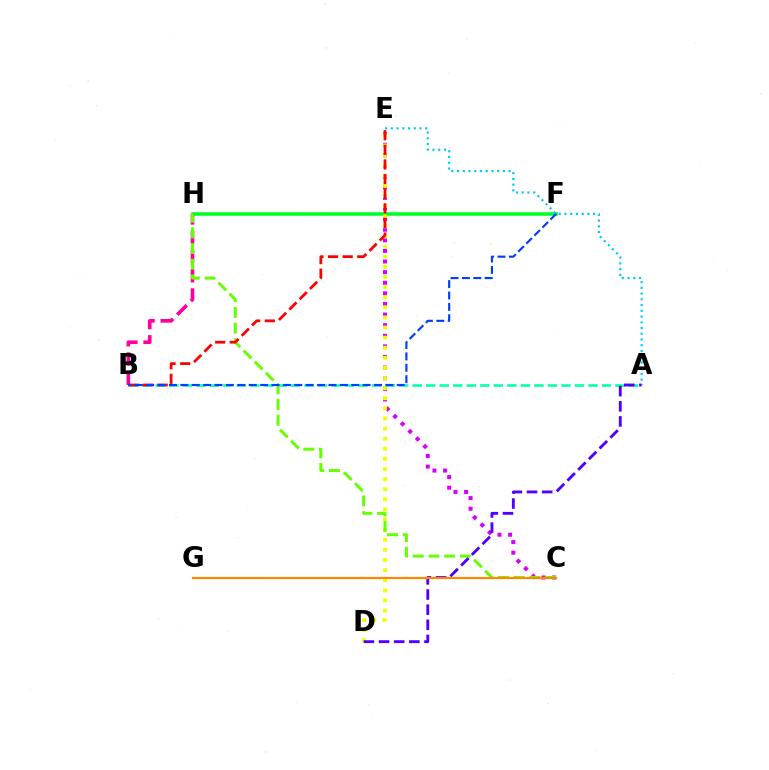{('F', 'H'): [{'color': '#00ff27', 'line_style': 'solid', 'thickness': 2.54}], ('C', 'E'): [{'color': '#d600ff', 'line_style': 'dotted', 'thickness': 2.88}], ('D', 'E'): [{'color': '#eeff00', 'line_style': 'dotted', 'thickness': 2.75}], ('A', 'B'): [{'color': '#00ffaf', 'line_style': 'dashed', 'thickness': 1.84}], ('B', 'H'): [{'color': '#ff00a0', 'line_style': 'dashed', 'thickness': 2.62}], ('A', 'E'): [{'color': '#00c7ff', 'line_style': 'dotted', 'thickness': 1.56}], ('C', 'H'): [{'color': '#66ff00', 'line_style': 'dashed', 'thickness': 2.13}], ('A', 'D'): [{'color': '#4f00ff', 'line_style': 'dashed', 'thickness': 2.06}], ('B', 'E'): [{'color': '#ff0000', 'line_style': 'dashed', 'thickness': 1.99}], ('B', 'F'): [{'color': '#003fff', 'line_style': 'dashed', 'thickness': 1.55}], ('C', 'G'): [{'color': '#ff8800', 'line_style': 'solid', 'thickness': 1.6}]}